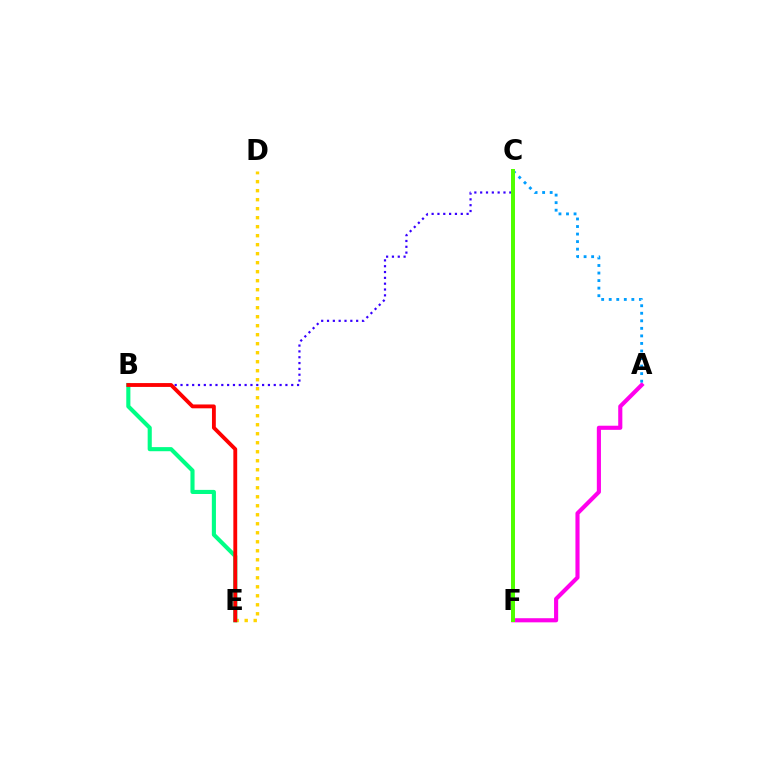{('D', 'E'): [{'color': '#ffd500', 'line_style': 'dotted', 'thickness': 2.45}], ('A', 'F'): [{'color': '#ff00ed', 'line_style': 'solid', 'thickness': 2.97}], ('B', 'C'): [{'color': '#3700ff', 'line_style': 'dotted', 'thickness': 1.58}], ('A', 'C'): [{'color': '#009eff', 'line_style': 'dotted', 'thickness': 2.05}], ('C', 'F'): [{'color': '#4fff00', 'line_style': 'solid', 'thickness': 2.86}], ('B', 'E'): [{'color': '#00ff86', 'line_style': 'solid', 'thickness': 2.96}, {'color': '#ff0000', 'line_style': 'solid', 'thickness': 2.77}]}